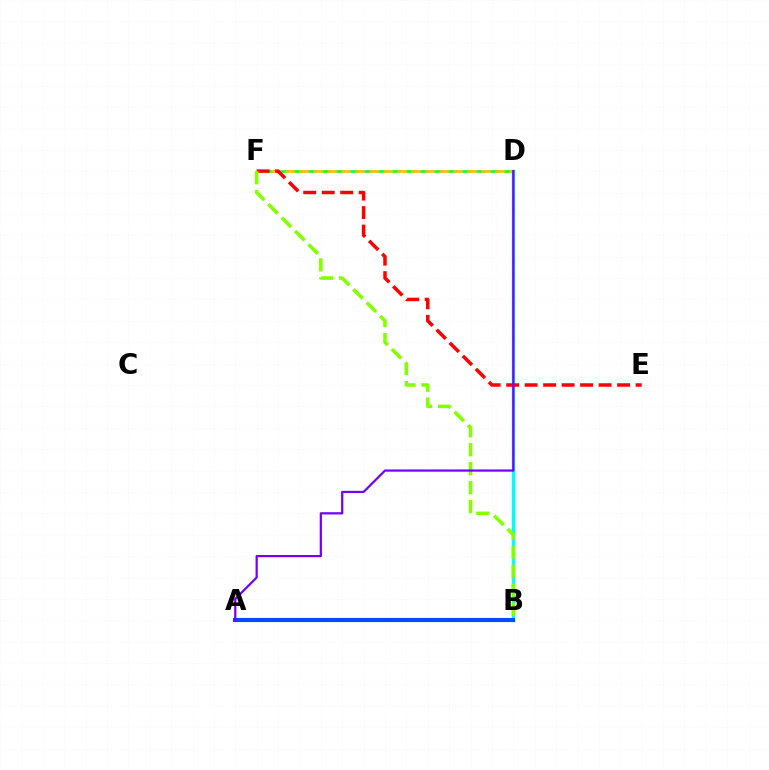{('D', 'F'): [{'color': '#00ff39', 'line_style': 'dashed', 'thickness': 1.91}, {'color': '#ffbd00', 'line_style': 'dashed', 'thickness': 1.9}], ('B', 'D'): [{'color': '#00fff6', 'line_style': 'solid', 'thickness': 2.41}], ('E', 'F'): [{'color': '#ff0000', 'line_style': 'dashed', 'thickness': 2.51}], ('A', 'B'): [{'color': '#ff00cf', 'line_style': 'dotted', 'thickness': 2.04}, {'color': '#004bff', 'line_style': 'solid', 'thickness': 2.98}], ('B', 'F'): [{'color': '#84ff00', 'line_style': 'dashed', 'thickness': 2.58}], ('A', 'D'): [{'color': '#7200ff', 'line_style': 'solid', 'thickness': 1.6}]}